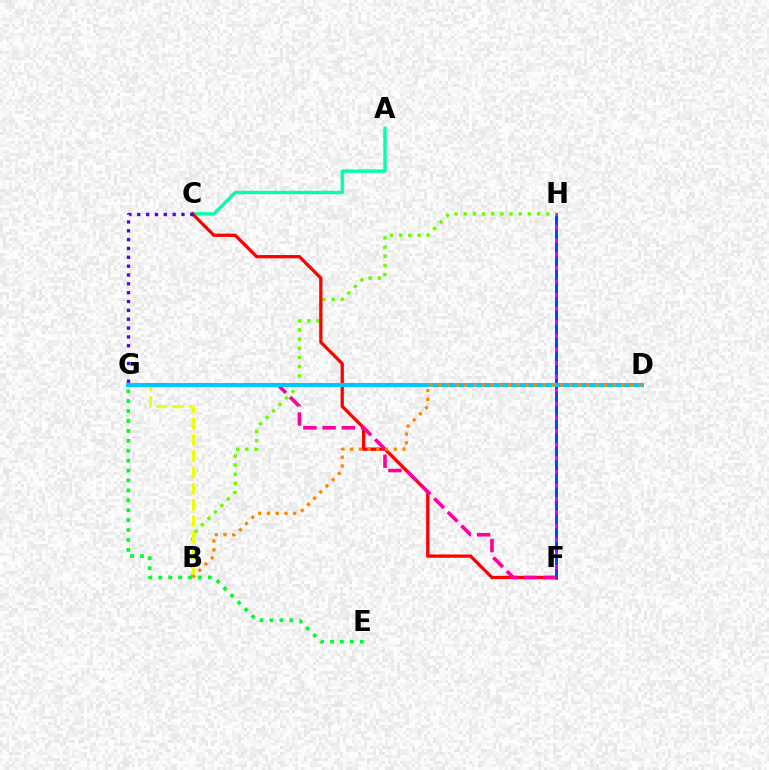{('F', 'H'): [{'color': '#d600ff', 'line_style': 'solid', 'thickness': 2.06}, {'color': '#003fff', 'line_style': 'dashed', 'thickness': 1.85}], ('A', 'C'): [{'color': '#00ffaf', 'line_style': 'solid', 'thickness': 2.42}], ('B', 'H'): [{'color': '#66ff00', 'line_style': 'dotted', 'thickness': 2.49}], ('C', 'F'): [{'color': '#ff0000', 'line_style': 'solid', 'thickness': 2.36}], ('E', 'G'): [{'color': '#00ff27', 'line_style': 'dotted', 'thickness': 2.69}], ('F', 'G'): [{'color': '#ff00a0', 'line_style': 'dashed', 'thickness': 2.61}], ('C', 'G'): [{'color': '#4f00ff', 'line_style': 'dotted', 'thickness': 2.4}], ('B', 'G'): [{'color': '#eeff00', 'line_style': 'dashed', 'thickness': 2.21}], ('D', 'G'): [{'color': '#00c7ff', 'line_style': 'solid', 'thickness': 2.9}], ('B', 'D'): [{'color': '#ff8800', 'line_style': 'dotted', 'thickness': 2.37}]}